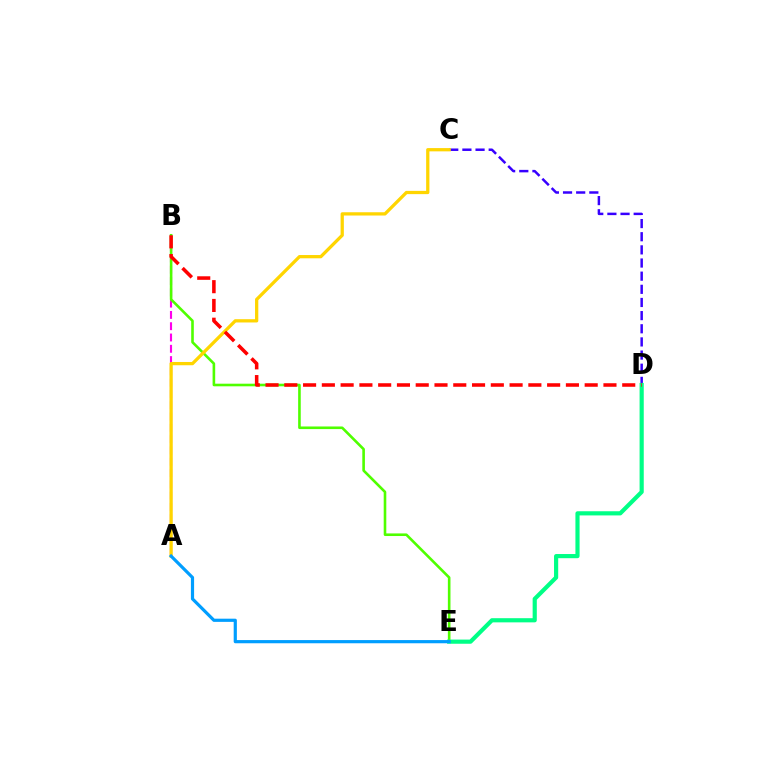{('A', 'B'): [{'color': '#ff00ed', 'line_style': 'dashed', 'thickness': 1.53}], ('C', 'D'): [{'color': '#3700ff', 'line_style': 'dashed', 'thickness': 1.79}], ('B', 'E'): [{'color': '#4fff00', 'line_style': 'solid', 'thickness': 1.88}], ('A', 'C'): [{'color': '#ffd500', 'line_style': 'solid', 'thickness': 2.35}], ('D', 'E'): [{'color': '#00ff86', 'line_style': 'solid', 'thickness': 3.0}], ('B', 'D'): [{'color': '#ff0000', 'line_style': 'dashed', 'thickness': 2.55}], ('A', 'E'): [{'color': '#009eff', 'line_style': 'solid', 'thickness': 2.29}]}